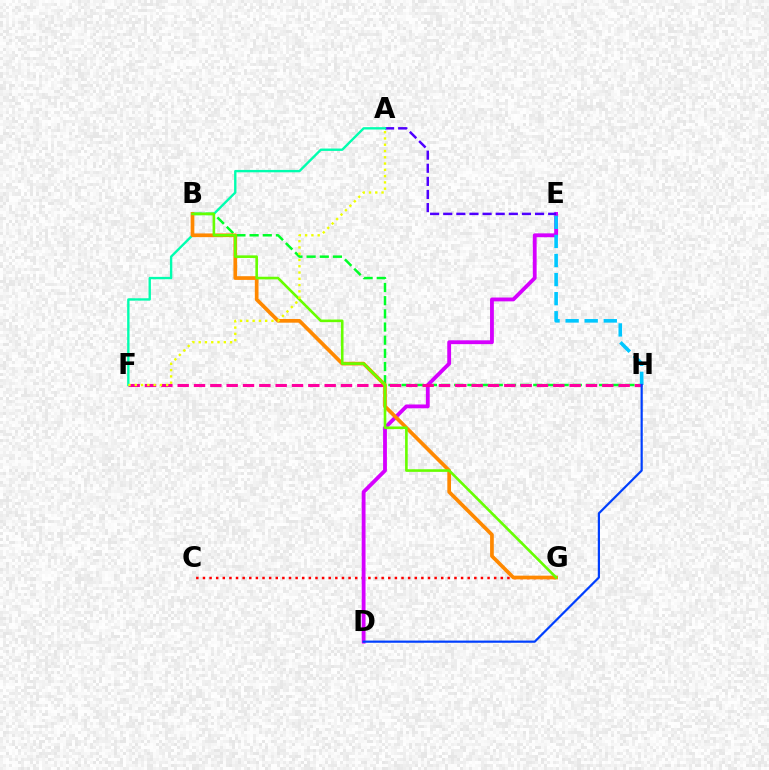{('C', 'G'): [{'color': '#ff0000', 'line_style': 'dotted', 'thickness': 1.8}], ('B', 'H'): [{'color': '#00ff27', 'line_style': 'dashed', 'thickness': 1.79}], ('D', 'E'): [{'color': '#d600ff', 'line_style': 'solid', 'thickness': 2.76}], ('E', 'H'): [{'color': '#00c7ff', 'line_style': 'dashed', 'thickness': 2.59}], ('F', 'H'): [{'color': '#ff00a0', 'line_style': 'dashed', 'thickness': 2.22}], ('A', 'E'): [{'color': '#4f00ff', 'line_style': 'dashed', 'thickness': 1.78}], ('A', 'F'): [{'color': '#00ffaf', 'line_style': 'solid', 'thickness': 1.71}, {'color': '#eeff00', 'line_style': 'dotted', 'thickness': 1.71}], ('D', 'H'): [{'color': '#003fff', 'line_style': 'solid', 'thickness': 1.58}], ('B', 'G'): [{'color': '#ff8800', 'line_style': 'solid', 'thickness': 2.66}, {'color': '#66ff00', 'line_style': 'solid', 'thickness': 1.89}]}